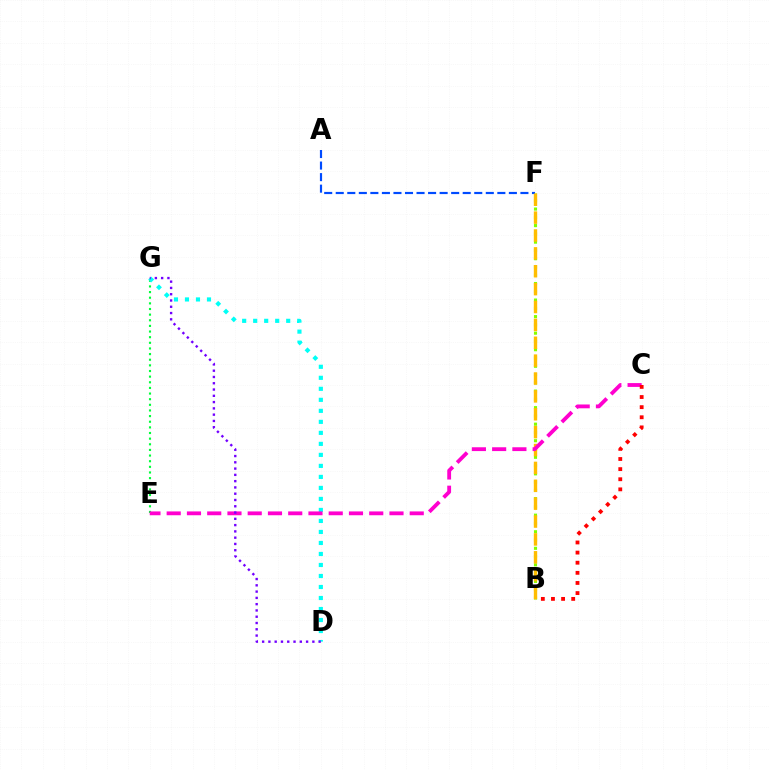{('B', 'F'): [{'color': '#84ff00', 'line_style': 'dotted', 'thickness': 2.25}, {'color': '#ffbd00', 'line_style': 'dashed', 'thickness': 2.43}], ('E', 'G'): [{'color': '#00ff39', 'line_style': 'dotted', 'thickness': 1.53}], ('A', 'F'): [{'color': '#004bff', 'line_style': 'dashed', 'thickness': 1.57}], ('D', 'G'): [{'color': '#00fff6', 'line_style': 'dotted', 'thickness': 2.99}, {'color': '#7200ff', 'line_style': 'dotted', 'thickness': 1.71}], ('C', 'E'): [{'color': '#ff00cf', 'line_style': 'dashed', 'thickness': 2.75}], ('B', 'C'): [{'color': '#ff0000', 'line_style': 'dotted', 'thickness': 2.75}]}